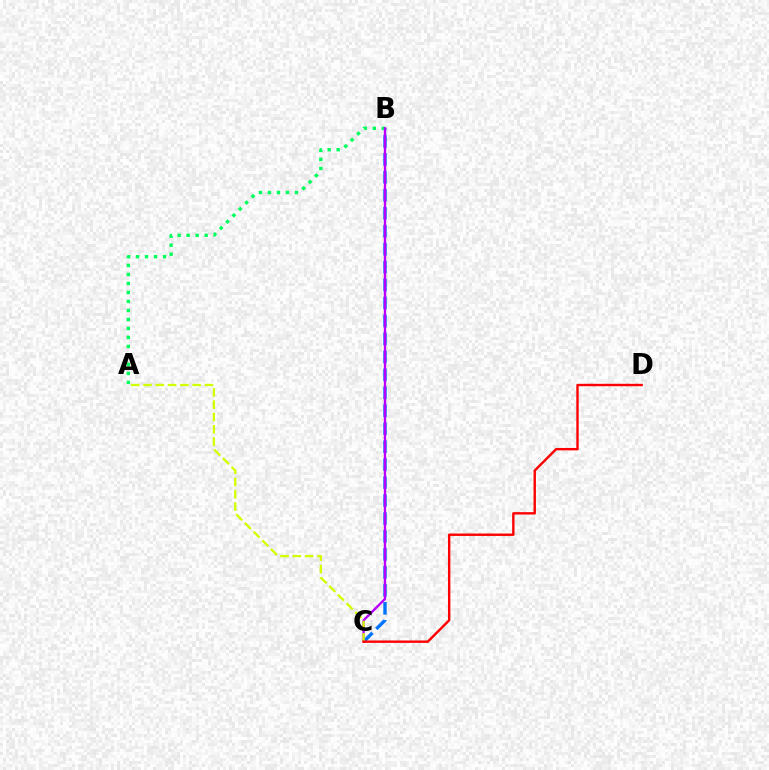{('B', 'C'): [{'color': '#0074ff', 'line_style': 'dashed', 'thickness': 2.44}, {'color': '#b900ff', 'line_style': 'solid', 'thickness': 1.69}], ('A', 'B'): [{'color': '#00ff5c', 'line_style': 'dotted', 'thickness': 2.45}], ('A', 'C'): [{'color': '#d1ff00', 'line_style': 'dashed', 'thickness': 1.67}], ('C', 'D'): [{'color': '#ff0000', 'line_style': 'solid', 'thickness': 1.73}]}